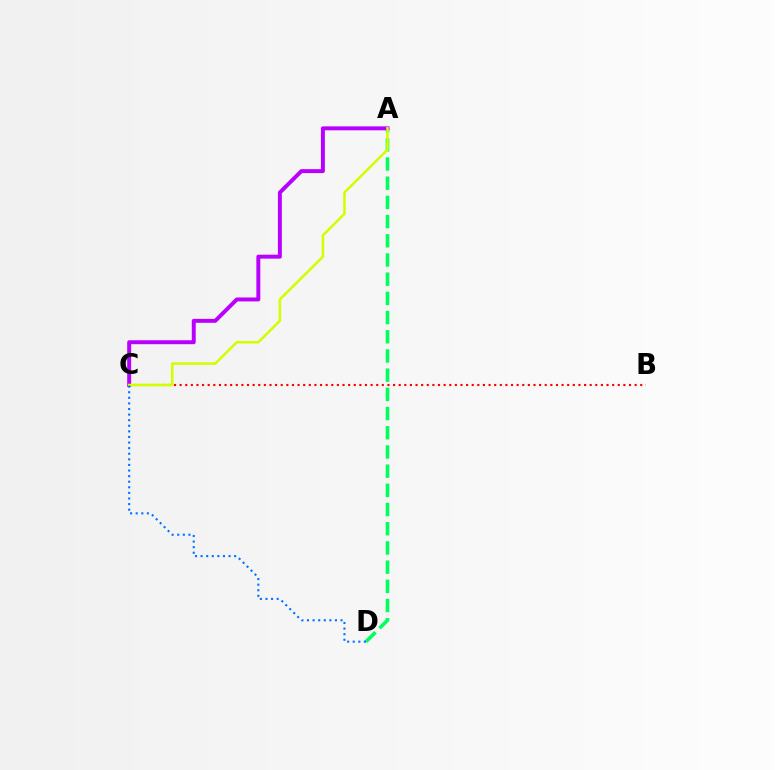{('A', 'D'): [{'color': '#00ff5c', 'line_style': 'dashed', 'thickness': 2.61}], ('B', 'C'): [{'color': '#ff0000', 'line_style': 'dotted', 'thickness': 1.53}], ('A', 'C'): [{'color': '#b900ff', 'line_style': 'solid', 'thickness': 2.84}, {'color': '#d1ff00', 'line_style': 'solid', 'thickness': 1.83}], ('C', 'D'): [{'color': '#0074ff', 'line_style': 'dotted', 'thickness': 1.52}]}